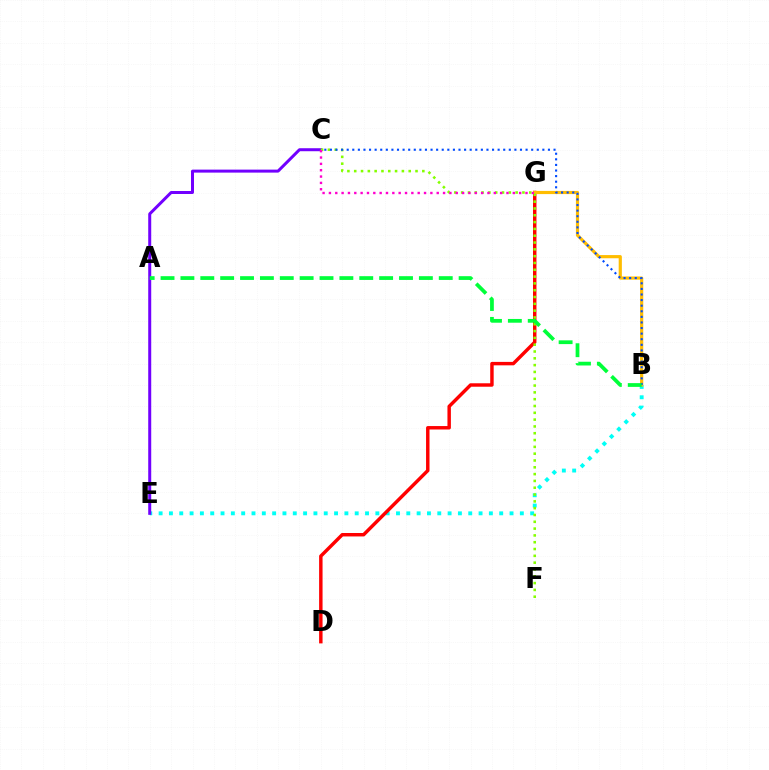{('B', 'E'): [{'color': '#00fff6', 'line_style': 'dotted', 'thickness': 2.8}], ('D', 'G'): [{'color': '#ff0000', 'line_style': 'solid', 'thickness': 2.48}], ('C', 'E'): [{'color': '#7200ff', 'line_style': 'solid', 'thickness': 2.16}], ('B', 'G'): [{'color': '#ffbd00', 'line_style': 'solid', 'thickness': 2.29}], ('C', 'F'): [{'color': '#84ff00', 'line_style': 'dotted', 'thickness': 1.85}], ('C', 'G'): [{'color': '#ff00cf', 'line_style': 'dotted', 'thickness': 1.72}], ('B', 'C'): [{'color': '#004bff', 'line_style': 'dotted', 'thickness': 1.52}], ('A', 'B'): [{'color': '#00ff39', 'line_style': 'dashed', 'thickness': 2.7}]}